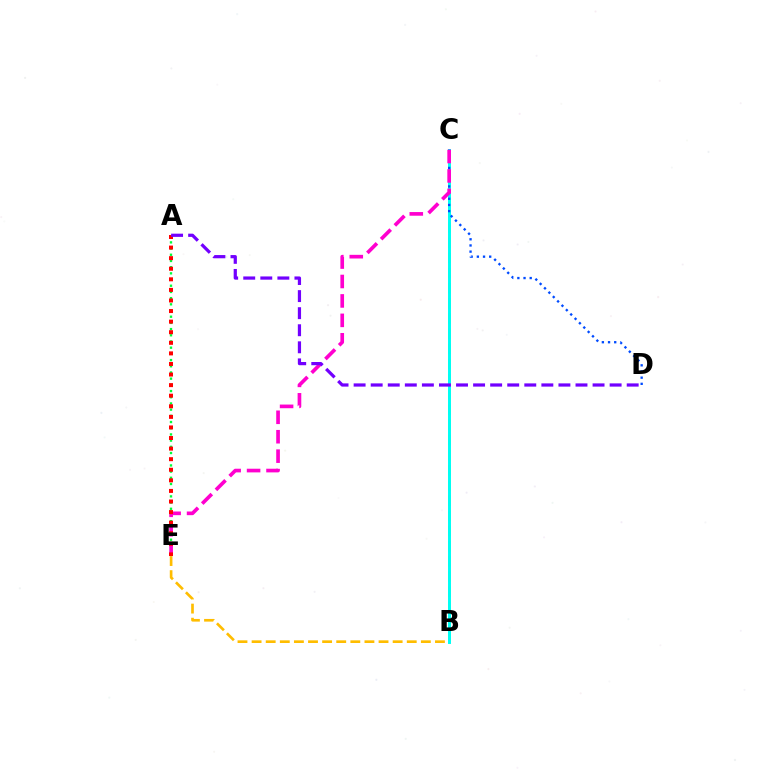{('B', 'E'): [{'color': '#ffbd00', 'line_style': 'dashed', 'thickness': 1.92}], ('B', 'C'): [{'color': '#84ff00', 'line_style': 'dashed', 'thickness': 2.06}, {'color': '#00fff6', 'line_style': 'solid', 'thickness': 2.13}], ('A', 'E'): [{'color': '#00ff39', 'line_style': 'dotted', 'thickness': 1.68}, {'color': '#ff0000', 'line_style': 'dotted', 'thickness': 2.87}], ('C', 'D'): [{'color': '#004bff', 'line_style': 'dotted', 'thickness': 1.68}], ('C', 'E'): [{'color': '#ff00cf', 'line_style': 'dashed', 'thickness': 2.64}], ('A', 'D'): [{'color': '#7200ff', 'line_style': 'dashed', 'thickness': 2.32}]}